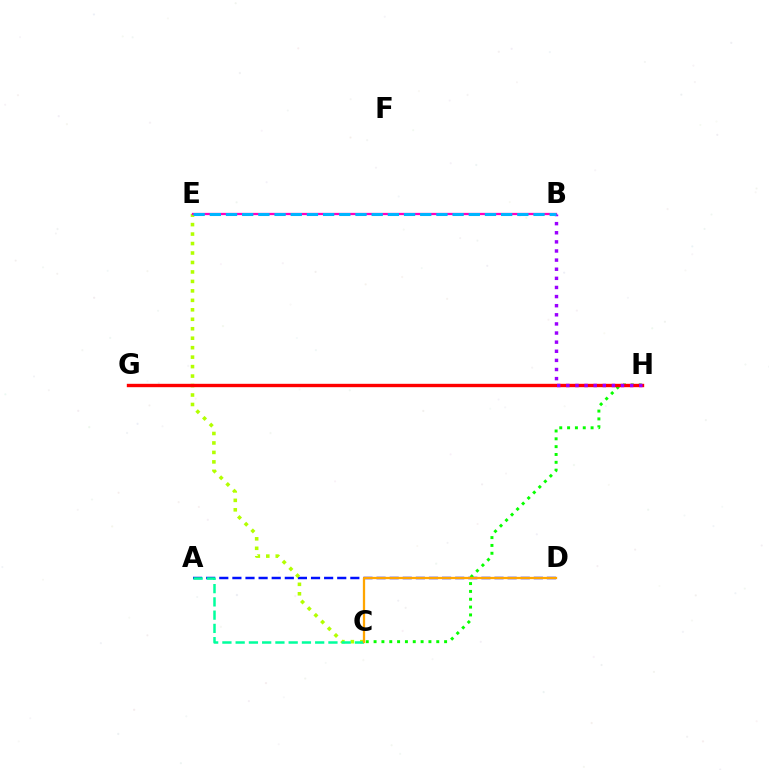{('A', 'D'): [{'color': '#0010ff', 'line_style': 'dashed', 'thickness': 1.78}], ('C', 'H'): [{'color': '#08ff00', 'line_style': 'dotted', 'thickness': 2.13}], ('C', 'E'): [{'color': '#b3ff00', 'line_style': 'dotted', 'thickness': 2.57}], ('A', 'C'): [{'color': '#00ff9d', 'line_style': 'dashed', 'thickness': 1.8}], ('B', 'E'): [{'color': '#ff00bd', 'line_style': 'solid', 'thickness': 1.63}, {'color': '#00b5ff', 'line_style': 'dashed', 'thickness': 2.2}], ('G', 'H'): [{'color': '#ff0000', 'line_style': 'solid', 'thickness': 2.43}], ('B', 'H'): [{'color': '#9b00ff', 'line_style': 'dotted', 'thickness': 2.48}], ('C', 'D'): [{'color': '#ffa500', 'line_style': 'solid', 'thickness': 1.64}]}